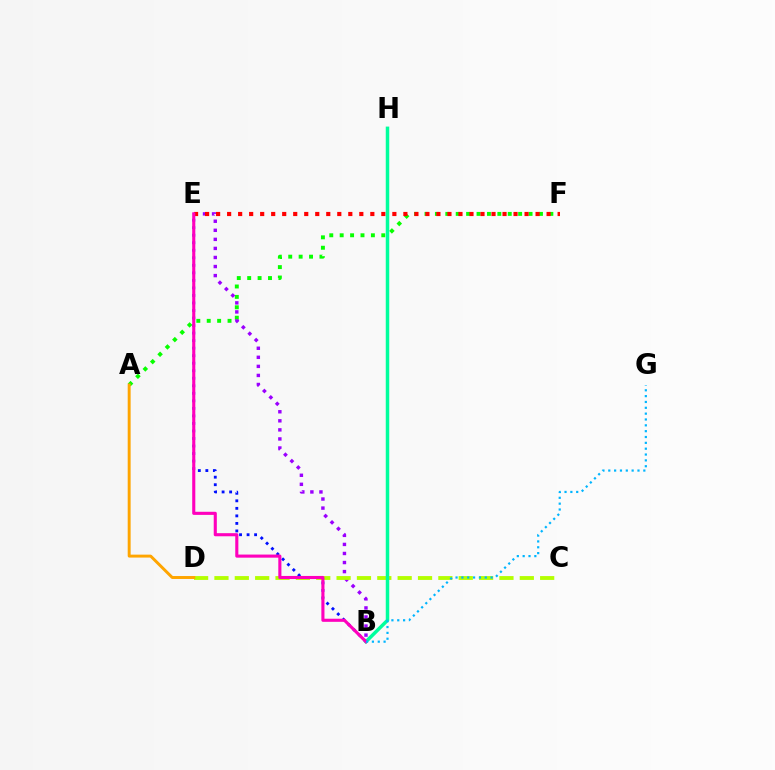{('A', 'F'): [{'color': '#08ff00', 'line_style': 'dotted', 'thickness': 2.83}], ('B', 'E'): [{'color': '#9b00ff', 'line_style': 'dotted', 'thickness': 2.46}, {'color': '#0010ff', 'line_style': 'dotted', 'thickness': 2.05}, {'color': '#ff00bd', 'line_style': 'solid', 'thickness': 2.23}], ('C', 'D'): [{'color': '#b3ff00', 'line_style': 'dashed', 'thickness': 2.77}], ('E', 'F'): [{'color': '#ff0000', 'line_style': 'dotted', 'thickness': 2.99}], ('B', 'H'): [{'color': '#00ff9d', 'line_style': 'solid', 'thickness': 2.51}], ('A', 'D'): [{'color': '#ffa500', 'line_style': 'solid', 'thickness': 2.11}], ('B', 'G'): [{'color': '#00b5ff', 'line_style': 'dotted', 'thickness': 1.59}]}